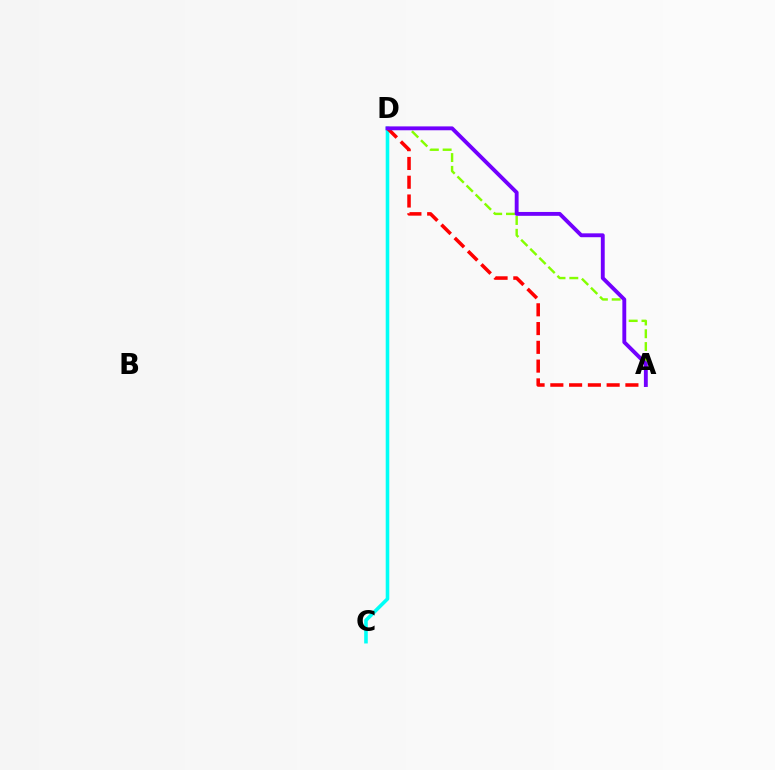{('A', 'D'): [{'color': '#84ff00', 'line_style': 'dashed', 'thickness': 1.74}, {'color': '#ff0000', 'line_style': 'dashed', 'thickness': 2.55}, {'color': '#7200ff', 'line_style': 'solid', 'thickness': 2.79}], ('C', 'D'): [{'color': '#00fff6', 'line_style': 'solid', 'thickness': 2.58}]}